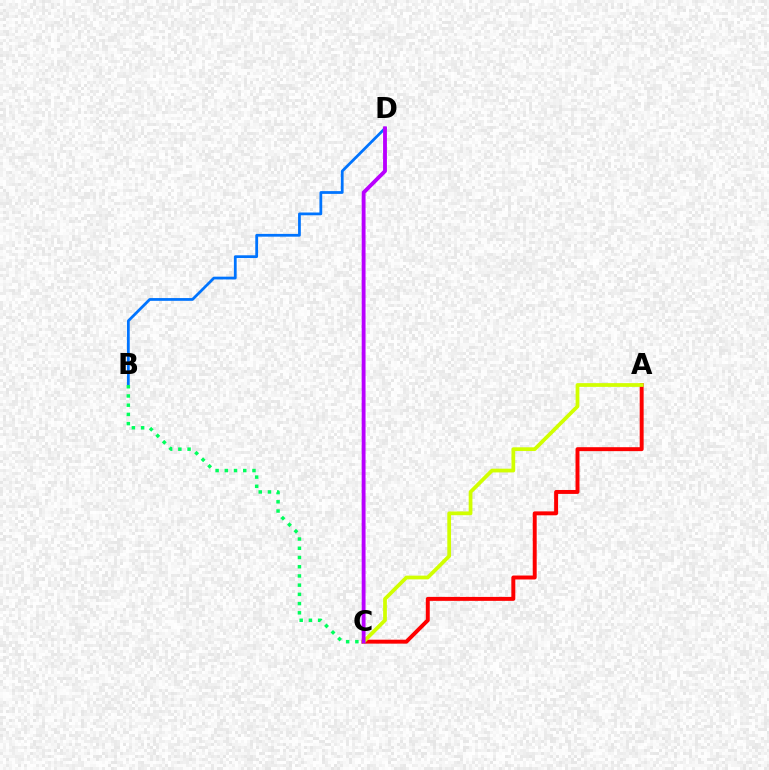{('B', 'D'): [{'color': '#0074ff', 'line_style': 'solid', 'thickness': 1.99}], ('B', 'C'): [{'color': '#00ff5c', 'line_style': 'dotted', 'thickness': 2.51}], ('A', 'C'): [{'color': '#ff0000', 'line_style': 'solid', 'thickness': 2.84}, {'color': '#d1ff00', 'line_style': 'solid', 'thickness': 2.69}], ('C', 'D'): [{'color': '#b900ff', 'line_style': 'solid', 'thickness': 2.78}]}